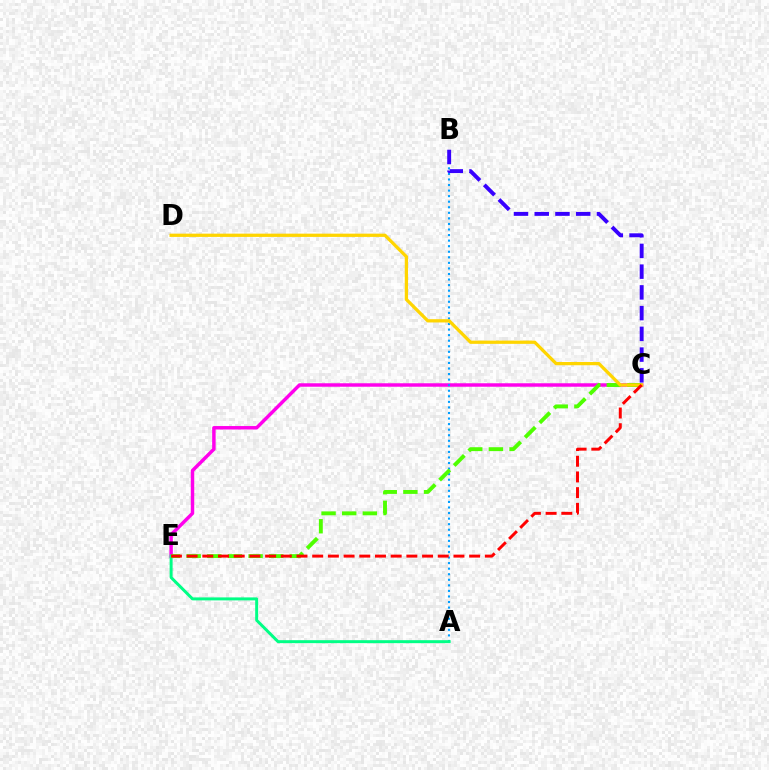{('C', 'E'): [{'color': '#ff00ed', 'line_style': 'solid', 'thickness': 2.49}, {'color': '#4fff00', 'line_style': 'dashed', 'thickness': 2.8}, {'color': '#ff0000', 'line_style': 'dashed', 'thickness': 2.13}], ('A', 'B'): [{'color': '#009eff', 'line_style': 'dotted', 'thickness': 1.51}], ('A', 'E'): [{'color': '#00ff86', 'line_style': 'solid', 'thickness': 2.14}], ('B', 'C'): [{'color': '#3700ff', 'line_style': 'dashed', 'thickness': 2.82}], ('C', 'D'): [{'color': '#ffd500', 'line_style': 'solid', 'thickness': 2.35}]}